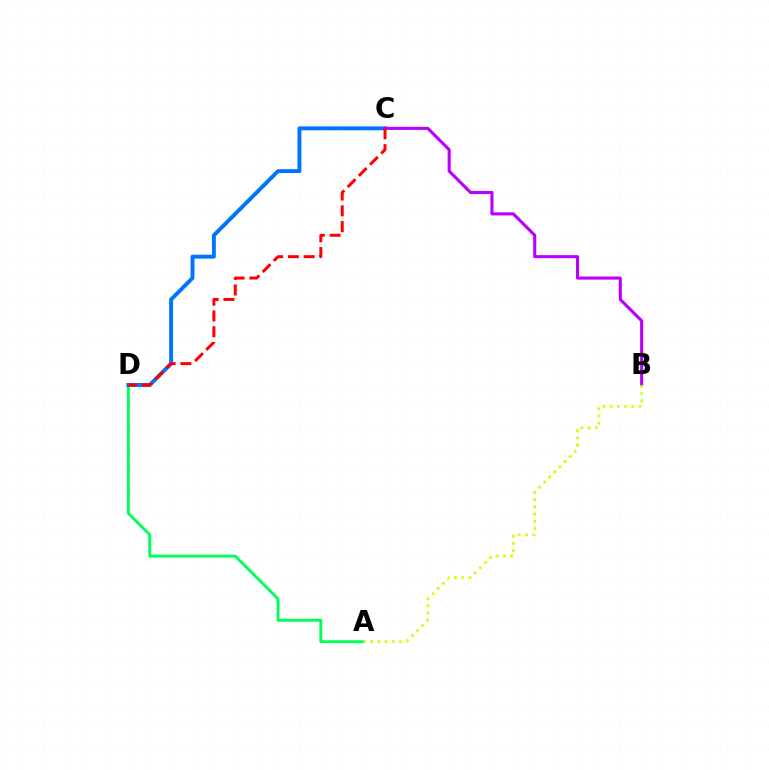{('A', 'D'): [{'color': '#00ff5c', 'line_style': 'solid', 'thickness': 2.09}], ('C', 'D'): [{'color': '#0074ff', 'line_style': 'solid', 'thickness': 2.82}, {'color': '#ff0000', 'line_style': 'dashed', 'thickness': 2.14}], ('B', 'C'): [{'color': '#b900ff', 'line_style': 'solid', 'thickness': 2.22}], ('A', 'B'): [{'color': '#d1ff00', 'line_style': 'dotted', 'thickness': 1.96}]}